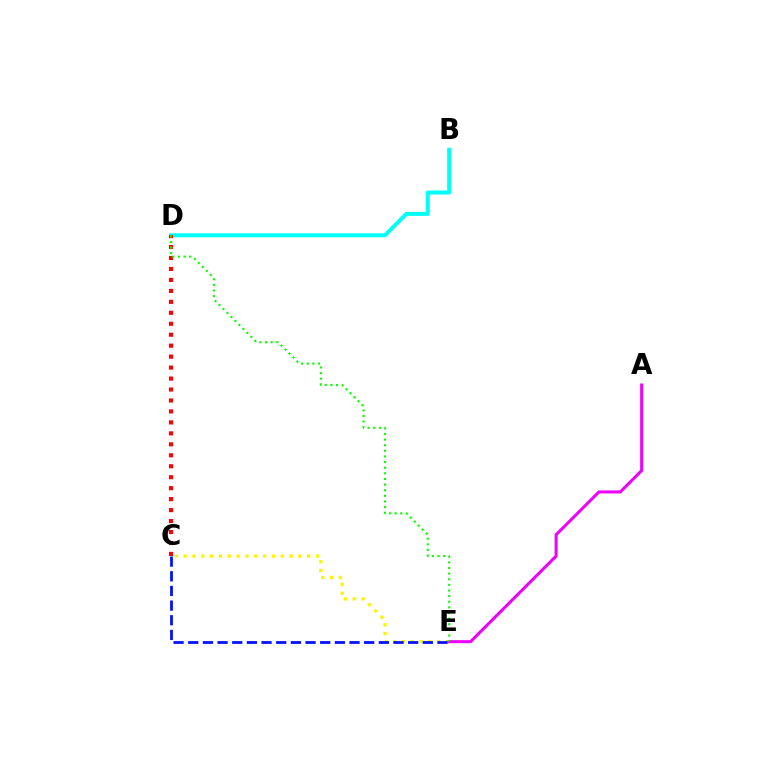{('B', 'D'): [{'color': '#00fff6', 'line_style': 'solid', 'thickness': 2.88}], ('C', 'E'): [{'color': '#fcf500', 'line_style': 'dotted', 'thickness': 2.4}, {'color': '#0010ff', 'line_style': 'dashed', 'thickness': 1.99}], ('C', 'D'): [{'color': '#ff0000', 'line_style': 'dotted', 'thickness': 2.98}], ('A', 'E'): [{'color': '#ee00ff', 'line_style': 'solid', 'thickness': 2.18}], ('D', 'E'): [{'color': '#08ff00', 'line_style': 'dotted', 'thickness': 1.53}]}